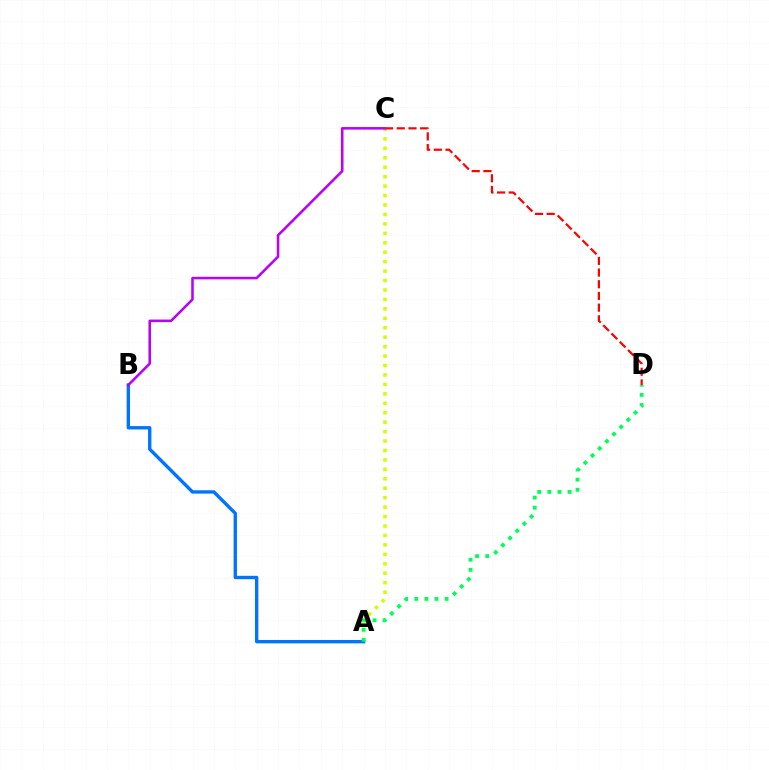{('A', 'C'): [{'color': '#d1ff00', 'line_style': 'dotted', 'thickness': 2.57}], ('C', 'D'): [{'color': '#ff0000', 'line_style': 'dashed', 'thickness': 1.59}], ('A', 'B'): [{'color': '#0074ff', 'line_style': 'solid', 'thickness': 2.43}], ('B', 'C'): [{'color': '#b900ff', 'line_style': 'solid', 'thickness': 1.84}], ('A', 'D'): [{'color': '#00ff5c', 'line_style': 'dotted', 'thickness': 2.75}]}